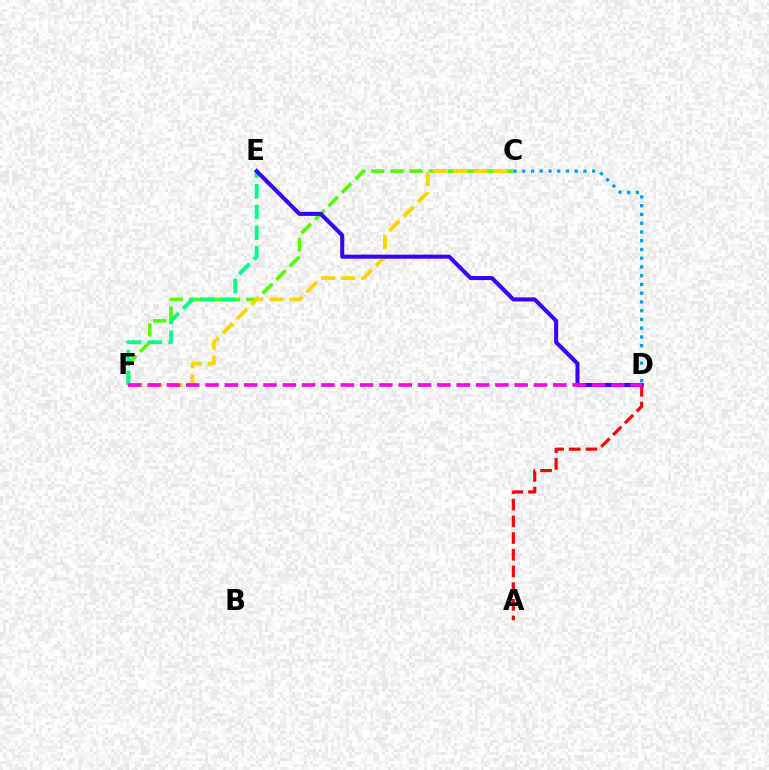{('C', 'F'): [{'color': '#4fff00', 'line_style': 'dashed', 'thickness': 2.59}, {'color': '#ffd500', 'line_style': 'dashed', 'thickness': 2.74}], ('A', 'D'): [{'color': '#ff0000', 'line_style': 'dashed', 'thickness': 2.27}], ('E', 'F'): [{'color': '#00ff86', 'line_style': 'dashed', 'thickness': 2.81}], ('C', 'D'): [{'color': '#009eff', 'line_style': 'dotted', 'thickness': 2.38}], ('D', 'E'): [{'color': '#3700ff', 'line_style': 'solid', 'thickness': 2.92}], ('D', 'F'): [{'color': '#ff00ed', 'line_style': 'dashed', 'thickness': 2.62}]}